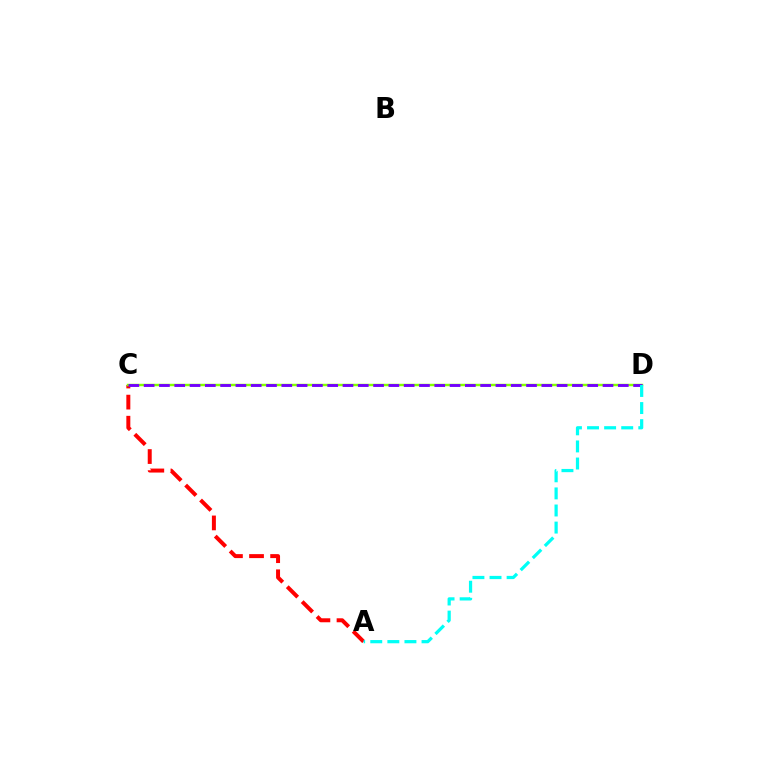{('A', 'C'): [{'color': '#ff0000', 'line_style': 'dashed', 'thickness': 2.87}], ('C', 'D'): [{'color': '#84ff00', 'line_style': 'solid', 'thickness': 1.76}, {'color': '#7200ff', 'line_style': 'dashed', 'thickness': 2.08}], ('A', 'D'): [{'color': '#00fff6', 'line_style': 'dashed', 'thickness': 2.32}]}